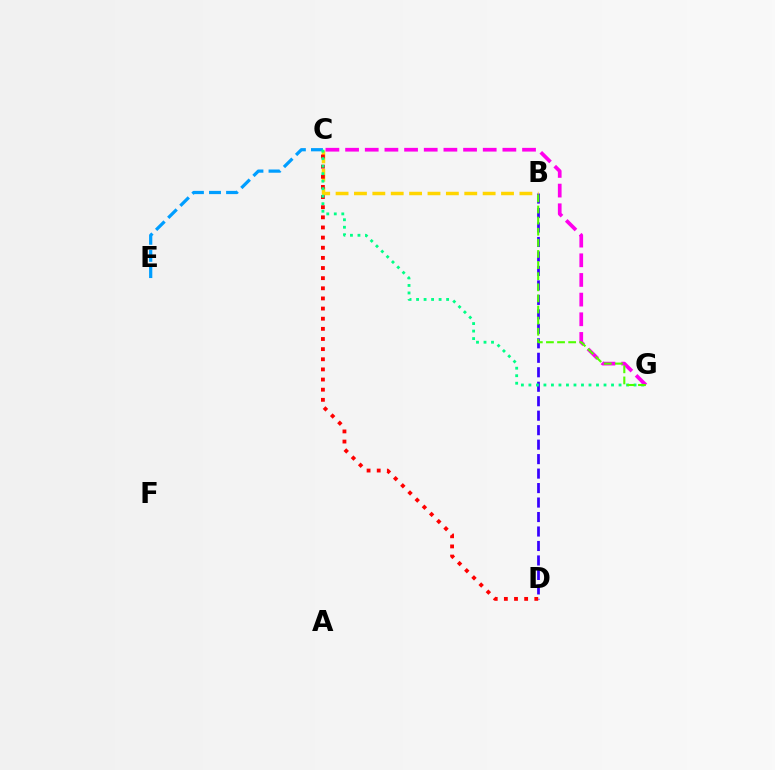{('C', 'E'): [{'color': '#009eff', 'line_style': 'dashed', 'thickness': 2.32}], ('B', 'D'): [{'color': '#3700ff', 'line_style': 'dashed', 'thickness': 1.97}], ('B', 'C'): [{'color': '#ffd500', 'line_style': 'dashed', 'thickness': 2.5}], ('C', 'D'): [{'color': '#ff0000', 'line_style': 'dotted', 'thickness': 2.75}], ('C', 'G'): [{'color': '#00ff86', 'line_style': 'dotted', 'thickness': 2.04}, {'color': '#ff00ed', 'line_style': 'dashed', 'thickness': 2.67}], ('B', 'G'): [{'color': '#4fff00', 'line_style': 'dashed', 'thickness': 1.51}]}